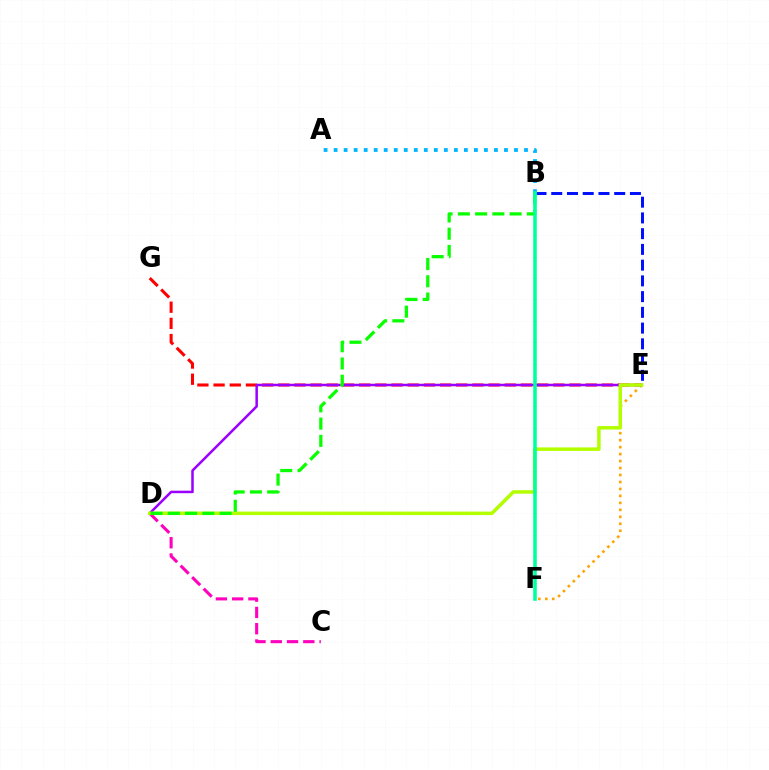{('B', 'E'): [{'color': '#0010ff', 'line_style': 'dashed', 'thickness': 2.14}], ('E', 'F'): [{'color': '#ffa500', 'line_style': 'dotted', 'thickness': 1.89}], ('C', 'D'): [{'color': '#ff00bd', 'line_style': 'dashed', 'thickness': 2.21}], ('E', 'G'): [{'color': '#ff0000', 'line_style': 'dashed', 'thickness': 2.2}], ('D', 'E'): [{'color': '#9b00ff', 'line_style': 'solid', 'thickness': 1.81}, {'color': '#b3ff00', 'line_style': 'solid', 'thickness': 2.53}], ('A', 'B'): [{'color': '#00b5ff', 'line_style': 'dotted', 'thickness': 2.72}], ('B', 'D'): [{'color': '#08ff00', 'line_style': 'dashed', 'thickness': 2.34}], ('B', 'F'): [{'color': '#00ff9d', 'line_style': 'solid', 'thickness': 2.55}]}